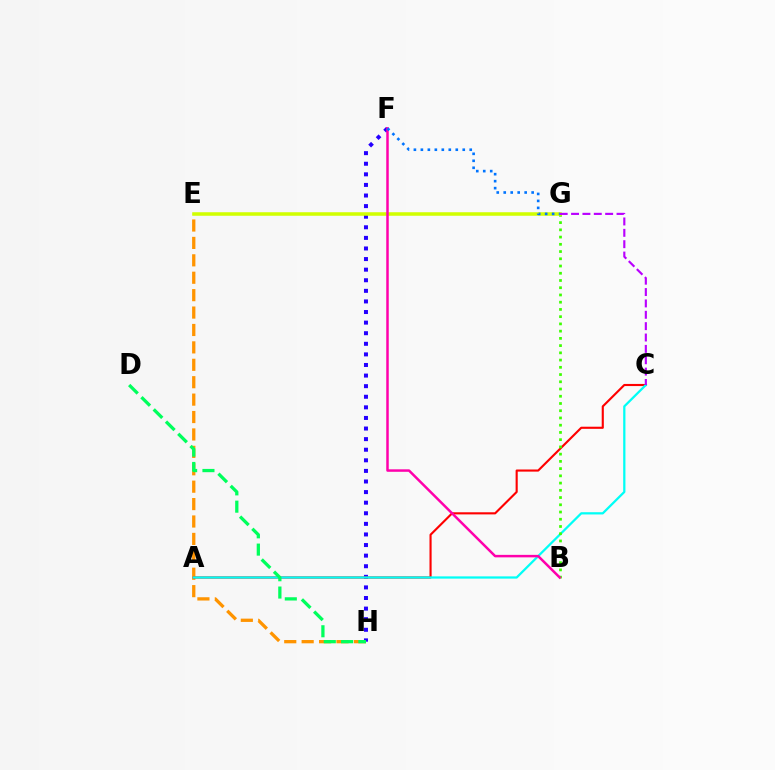{('F', 'H'): [{'color': '#2500ff', 'line_style': 'dotted', 'thickness': 2.88}], ('E', 'H'): [{'color': '#ff9400', 'line_style': 'dashed', 'thickness': 2.37}], ('A', 'C'): [{'color': '#ff0000', 'line_style': 'solid', 'thickness': 1.53}, {'color': '#00fff6', 'line_style': 'solid', 'thickness': 1.62}], ('D', 'H'): [{'color': '#00ff5c', 'line_style': 'dashed', 'thickness': 2.35}], ('B', 'G'): [{'color': '#3dff00', 'line_style': 'dotted', 'thickness': 1.97}], ('E', 'G'): [{'color': '#d1ff00', 'line_style': 'solid', 'thickness': 2.54}], ('B', 'F'): [{'color': '#ff00ac', 'line_style': 'solid', 'thickness': 1.79}], ('C', 'G'): [{'color': '#b900ff', 'line_style': 'dashed', 'thickness': 1.54}], ('F', 'G'): [{'color': '#0074ff', 'line_style': 'dotted', 'thickness': 1.9}]}